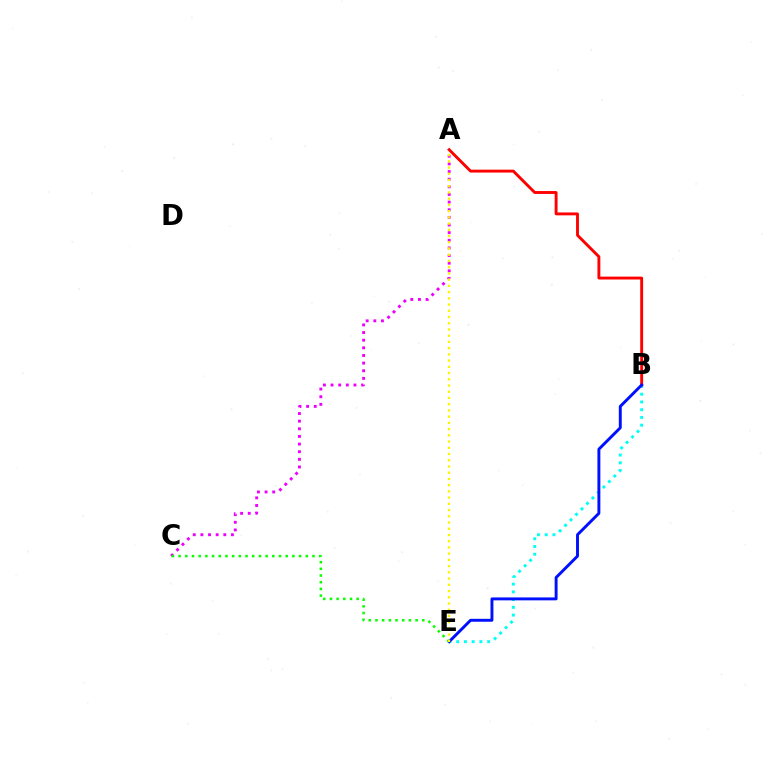{('A', 'C'): [{'color': '#ee00ff', 'line_style': 'dotted', 'thickness': 2.08}], ('B', 'E'): [{'color': '#00fff6', 'line_style': 'dotted', 'thickness': 2.1}, {'color': '#0010ff', 'line_style': 'solid', 'thickness': 2.1}], ('A', 'B'): [{'color': '#ff0000', 'line_style': 'solid', 'thickness': 2.08}], ('C', 'E'): [{'color': '#08ff00', 'line_style': 'dotted', 'thickness': 1.82}], ('A', 'E'): [{'color': '#fcf500', 'line_style': 'dotted', 'thickness': 1.69}]}